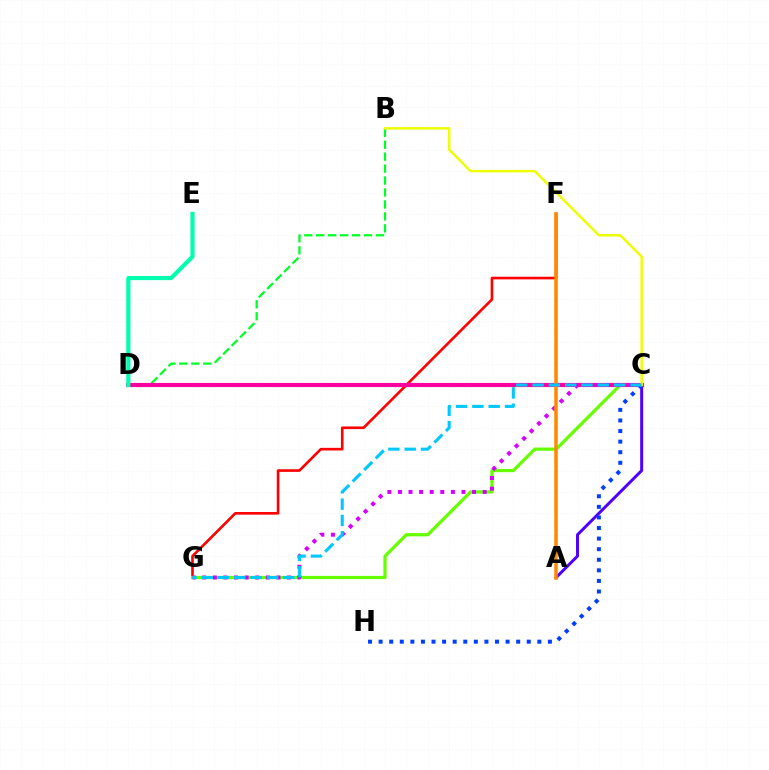{('F', 'G'): [{'color': '#ff0000', 'line_style': 'solid', 'thickness': 1.9}], ('C', 'G'): [{'color': '#66ff00', 'line_style': 'solid', 'thickness': 2.33}, {'color': '#d600ff', 'line_style': 'dotted', 'thickness': 2.88}, {'color': '#00c7ff', 'line_style': 'dashed', 'thickness': 2.22}], ('A', 'C'): [{'color': '#4f00ff', 'line_style': 'solid', 'thickness': 2.14}], ('B', 'D'): [{'color': '#00ff27', 'line_style': 'dashed', 'thickness': 1.62}], ('C', 'D'): [{'color': '#ff00a0', 'line_style': 'solid', 'thickness': 2.99}], ('C', 'H'): [{'color': '#003fff', 'line_style': 'dotted', 'thickness': 2.88}], ('B', 'C'): [{'color': '#eeff00', 'line_style': 'solid', 'thickness': 1.78}], ('D', 'E'): [{'color': '#00ffaf', 'line_style': 'solid', 'thickness': 2.99}], ('A', 'F'): [{'color': '#ff8800', 'line_style': 'solid', 'thickness': 2.52}]}